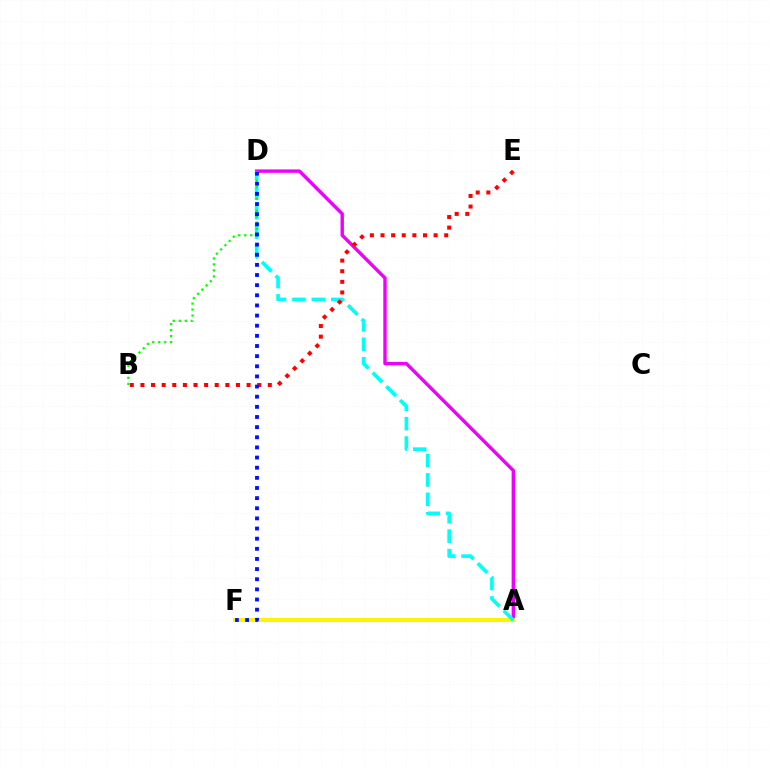{('A', 'D'): [{'color': '#ee00ff', 'line_style': 'solid', 'thickness': 2.45}, {'color': '#00fff6', 'line_style': 'dashed', 'thickness': 2.64}], ('A', 'F'): [{'color': '#fcf500', 'line_style': 'solid', 'thickness': 2.92}], ('B', 'E'): [{'color': '#ff0000', 'line_style': 'dotted', 'thickness': 2.88}], ('B', 'D'): [{'color': '#08ff00', 'line_style': 'dotted', 'thickness': 1.63}], ('D', 'F'): [{'color': '#0010ff', 'line_style': 'dotted', 'thickness': 2.76}]}